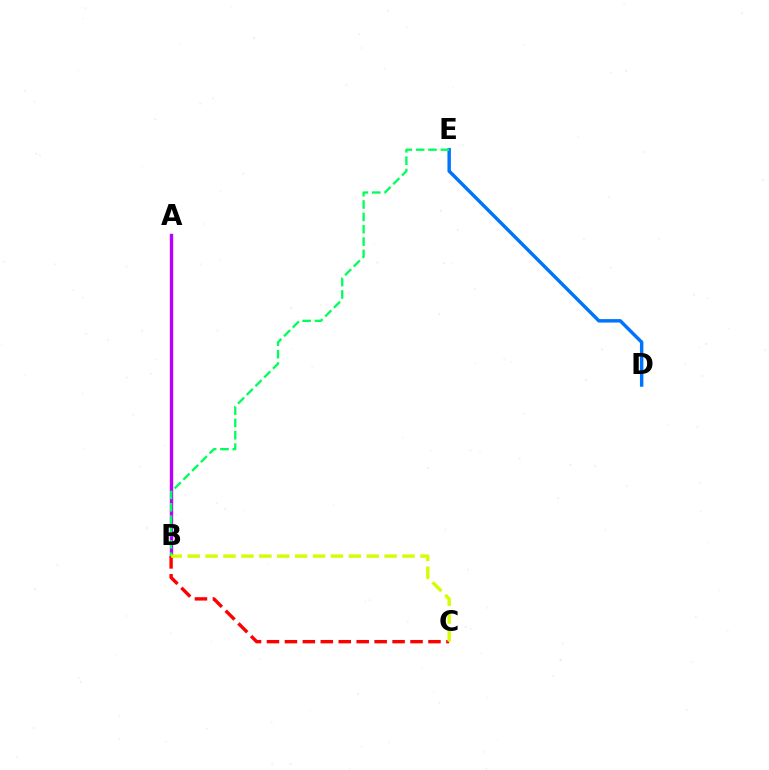{('D', 'E'): [{'color': '#0074ff', 'line_style': 'solid', 'thickness': 2.49}], ('A', 'B'): [{'color': '#b900ff', 'line_style': 'solid', 'thickness': 2.43}], ('B', 'C'): [{'color': '#ff0000', 'line_style': 'dashed', 'thickness': 2.44}, {'color': '#d1ff00', 'line_style': 'dashed', 'thickness': 2.43}], ('B', 'E'): [{'color': '#00ff5c', 'line_style': 'dashed', 'thickness': 1.68}]}